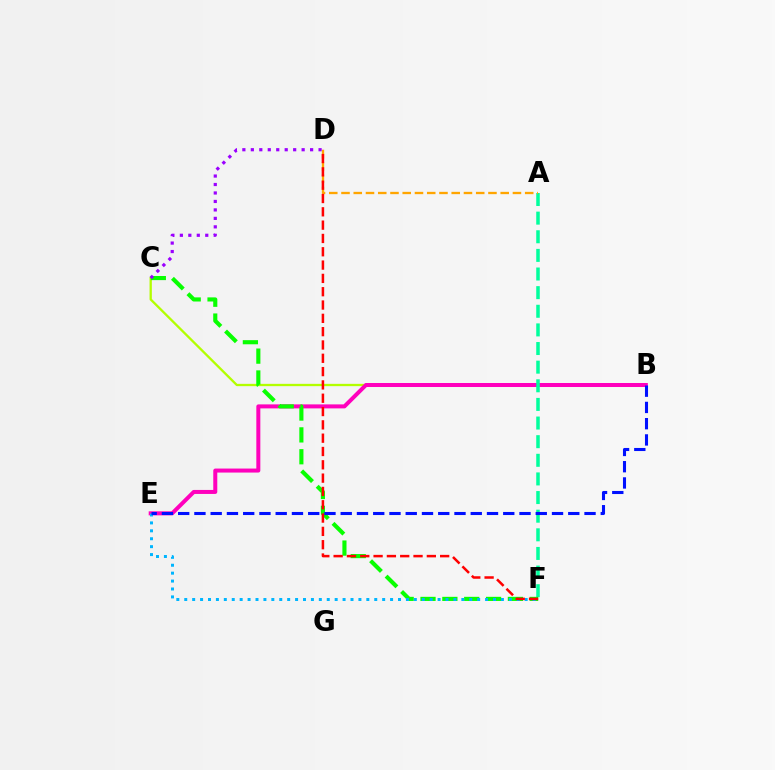{('B', 'C'): [{'color': '#b3ff00', 'line_style': 'solid', 'thickness': 1.66}], ('B', 'E'): [{'color': '#ff00bd', 'line_style': 'solid', 'thickness': 2.88}, {'color': '#0010ff', 'line_style': 'dashed', 'thickness': 2.21}], ('A', 'F'): [{'color': '#00ff9d', 'line_style': 'dashed', 'thickness': 2.53}], ('A', 'D'): [{'color': '#ffa500', 'line_style': 'dashed', 'thickness': 1.66}], ('C', 'F'): [{'color': '#08ff00', 'line_style': 'dashed', 'thickness': 2.97}], ('C', 'D'): [{'color': '#9b00ff', 'line_style': 'dotted', 'thickness': 2.3}], ('E', 'F'): [{'color': '#00b5ff', 'line_style': 'dotted', 'thickness': 2.15}], ('D', 'F'): [{'color': '#ff0000', 'line_style': 'dashed', 'thickness': 1.81}]}